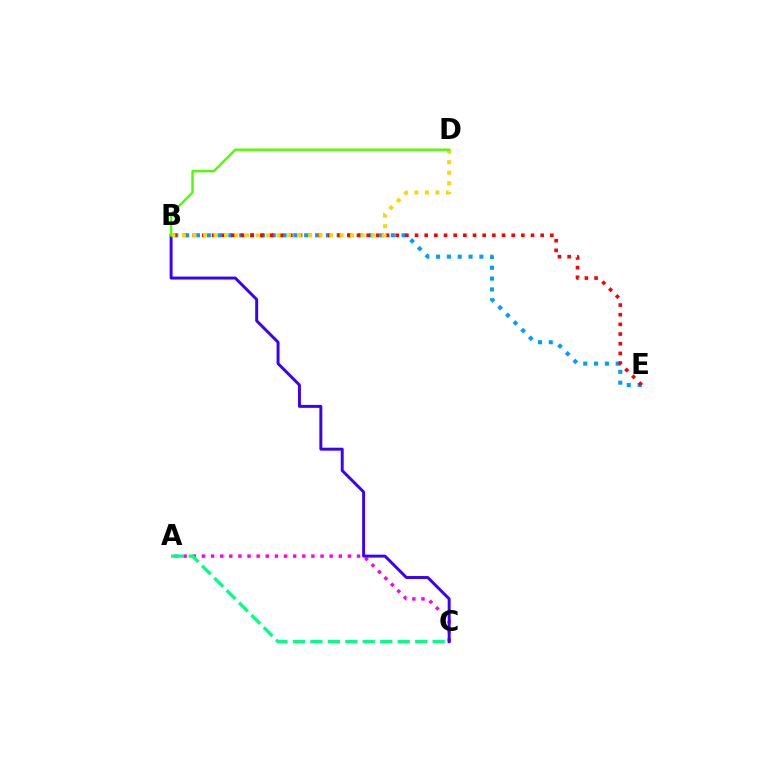{('B', 'E'): [{'color': '#009eff', 'line_style': 'dotted', 'thickness': 2.94}, {'color': '#ff0000', 'line_style': 'dotted', 'thickness': 2.63}], ('A', 'C'): [{'color': '#ff00ed', 'line_style': 'dotted', 'thickness': 2.48}, {'color': '#00ff86', 'line_style': 'dashed', 'thickness': 2.37}], ('B', 'C'): [{'color': '#3700ff', 'line_style': 'solid', 'thickness': 2.12}], ('B', 'D'): [{'color': '#ffd500', 'line_style': 'dotted', 'thickness': 2.86}, {'color': '#4fff00', 'line_style': 'solid', 'thickness': 1.73}]}